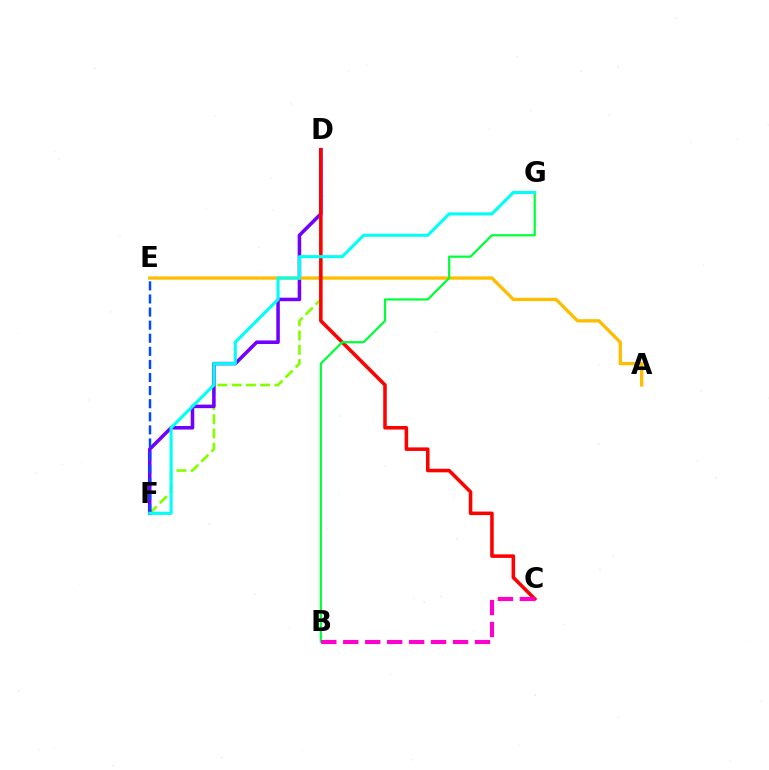{('D', 'F'): [{'color': '#84ff00', 'line_style': 'dashed', 'thickness': 1.94}, {'color': '#7200ff', 'line_style': 'solid', 'thickness': 2.55}], ('A', 'E'): [{'color': '#ffbd00', 'line_style': 'solid', 'thickness': 2.38}], ('C', 'D'): [{'color': '#ff0000', 'line_style': 'solid', 'thickness': 2.55}], ('B', 'G'): [{'color': '#00ff39', 'line_style': 'solid', 'thickness': 1.6}], ('E', 'F'): [{'color': '#004bff', 'line_style': 'dashed', 'thickness': 1.78}], ('B', 'C'): [{'color': '#ff00cf', 'line_style': 'dashed', 'thickness': 2.98}], ('F', 'G'): [{'color': '#00fff6', 'line_style': 'solid', 'thickness': 2.23}]}